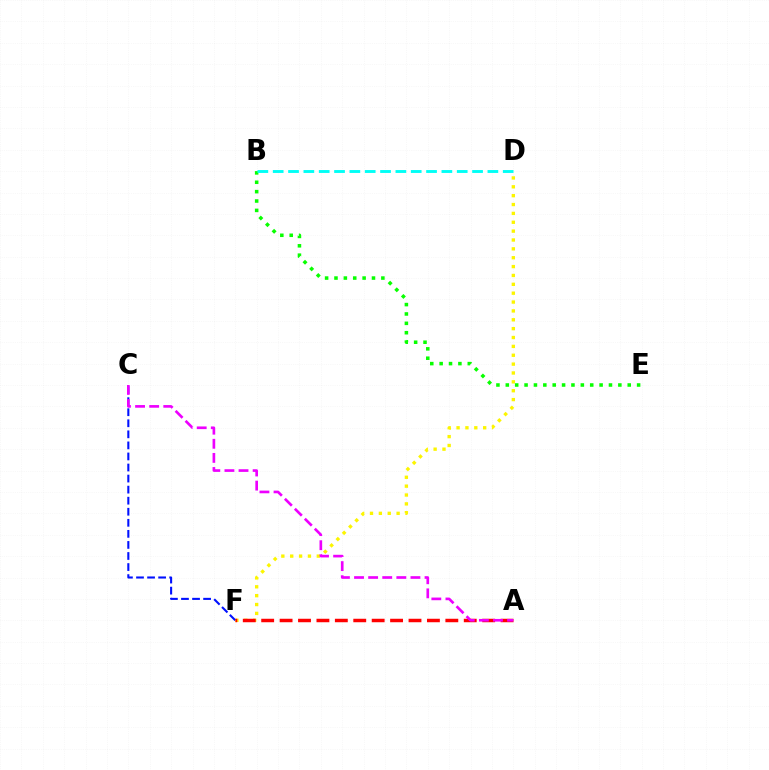{('D', 'F'): [{'color': '#fcf500', 'line_style': 'dotted', 'thickness': 2.41}], ('C', 'F'): [{'color': '#0010ff', 'line_style': 'dashed', 'thickness': 1.5}], ('B', 'E'): [{'color': '#08ff00', 'line_style': 'dotted', 'thickness': 2.55}], ('A', 'F'): [{'color': '#ff0000', 'line_style': 'dashed', 'thickness': 2.5}], ('A', 'C'): [{'color': '#ee00ff', 'line_style': 'dashed', 'thickness': 1.92}], ('B', 'D'): [{'color': '#00fff6', 'line_style': 'dashed', 'thickness': 2.08}]}